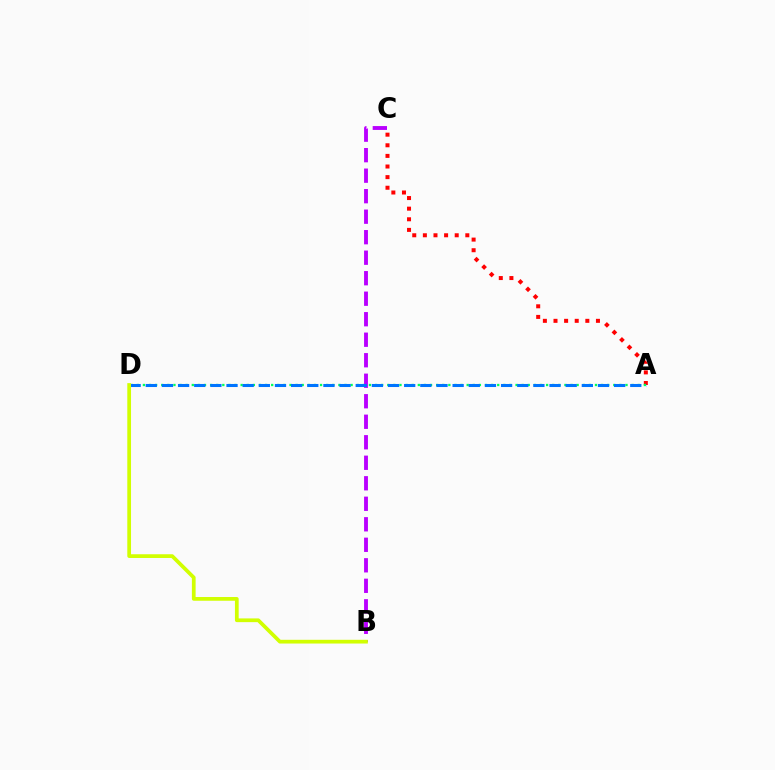{('A', 'C'): [{'color': '#ff0000', 'line_style': 'dotted', 'thickness': 2.88}], ('A', 'D'): [{'color': '#00ff5c', 'line_style': 'dotted', 'thickness': 1.66}, {'color': '#0074ff', 'line_style': 'dashed', 'thickness': 2.19}], ('B', 'C'): [{'color': '#b900ff', 'line_style': 'dashed', 'thickness': 2.79}], ('B', 'D'): [{'color': '#d1ff00', 'line_style': 'solid', 'thickness': 2.68}]}